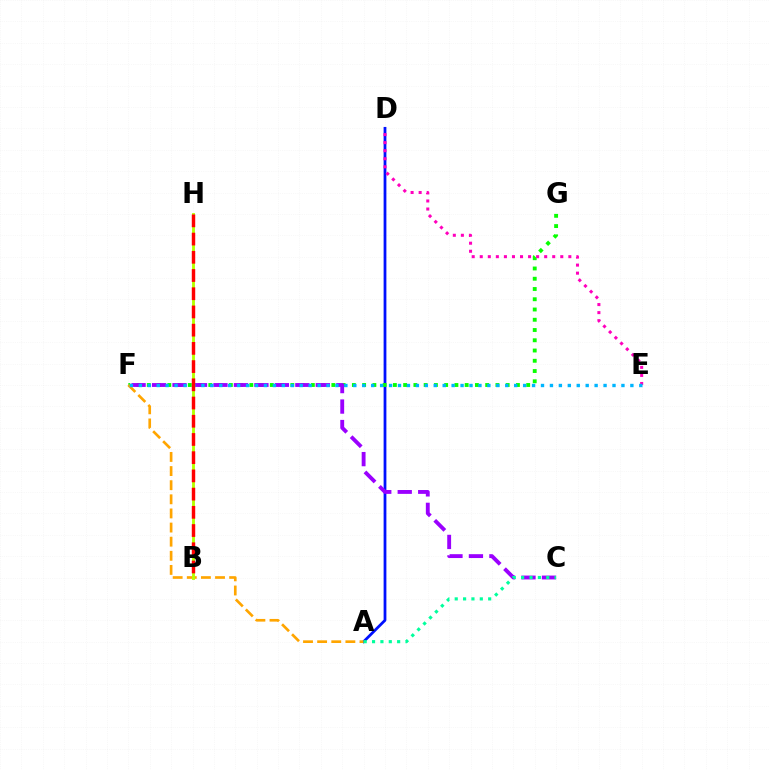{('A', 'D'): [{'color': '#0010ff', 'line_style': 'solid', 'thickness': 2.0}], ('F', 'G'): [{'color': '#08ff00', 'line_style': 'dotted', 'thickness': 2.79}], ('A', 'F'): [{'color': '#ffa500', 'line_style': 'dashed', 'thickness': 1.92}], ('B', 'H'): [{'color': '#b3ff00', 'line_style': 'solid', 'thickness': 2.06}, {'color': '#ff0000', 'line_style': 'dashed', 'thickness': 2.47}], ('C', 'F'): [{'color': '#9b00ff', 'line_style': 'dashed', 'thickness': 2.78}], ('D', 'E'): [{'color': '#ff00bd', 'line_style': 'dotted', 'thickness': 2.19}], ('E', 'F'): [{'color': '#00b5ff', 'line_style': 'dotted', 'thickness': 2.43}], ('A', 'C'): [{'color': '#00ff9d', 'line_style': 'dotted', 'thickness': 2.27}]}